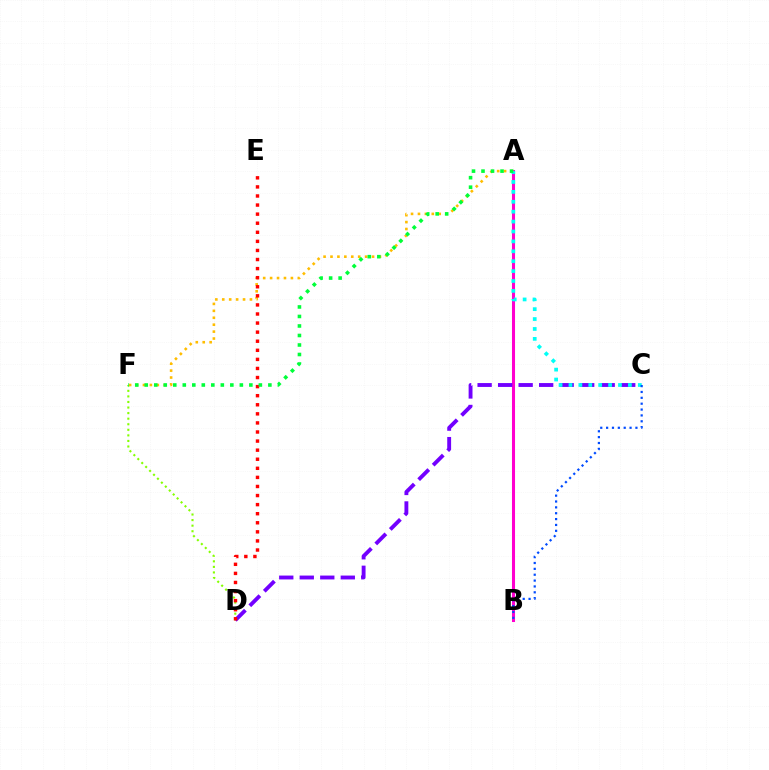{('D', 'F'): [{'color': '#84ff00', 'line_style': 'dotted', 'thickness': 1.51}], ('A', 'B'): [{'color': '#ff00cf', 'line_style': 'solid', 'thickness': 2.2}], ('A', 'F'): [{'color': '#ffbd00', 'line_style': 'dotted', 'thickness': 1.88}, {'color': '#00ff39', 'line_style': 'dotted', 'thickness': 2.58}], ('C', 'D'): [{'color': '#7200ff', 'line_style': 'dashed', 'thickness': 2.79}], ('A', 'C'): [{'color': '#00fff6', 'line_style': 'dotted', 'thickness': 2.69}], ('D', 'E'): [{'color': '#ff0000', 'line_style': 'dotted', 'thickness': 2.47}], ('B', 'C'): [{'color': '#004bff', 'line_style': 'dotted', 'thickness': 1.59}]}